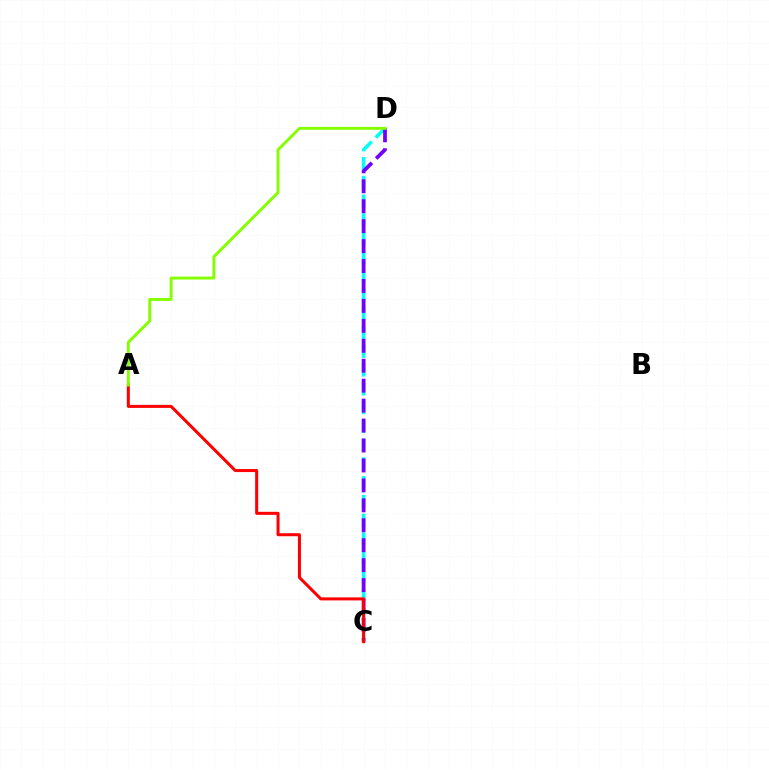{('C', 'D'): [{'color': '#00fff6', 'line_style': 'dashed', 'thickness': 2.55}, {'color': '#7200ff', 'line_style': 'dashed', 'thickness': 2.71}], ('A', 'C'): [{'color': '#ff0000', 'line_style': 'solid', 'thickness': 2.18}], ('A', 'D'): [{'color': '#84ff00', 'line_style': 'solid', 'thickness': 2.1}]}